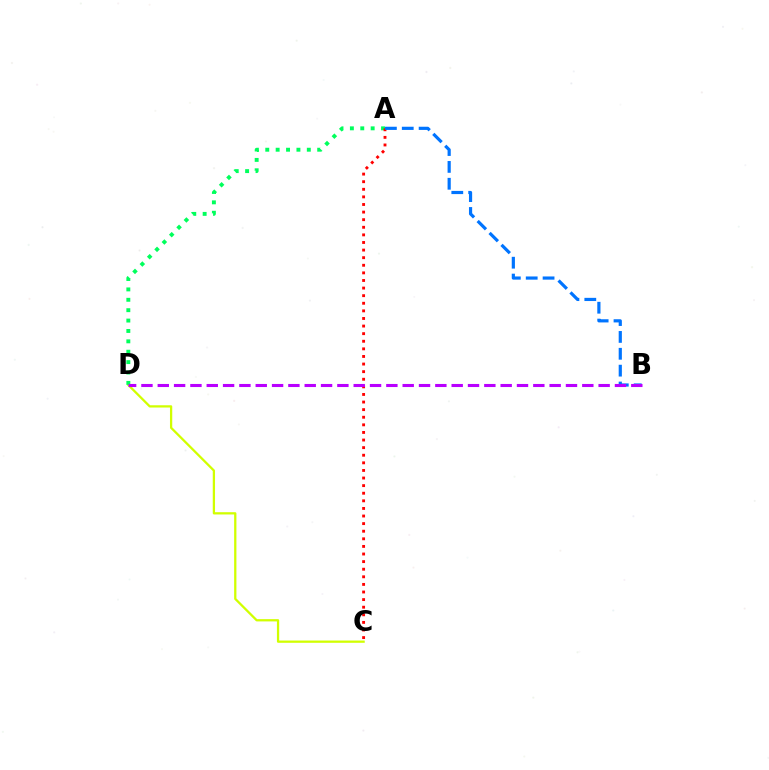{('C', 'D'): [{'color': '#d1ff00', 'line_style': 'solid', 'thickness': 1.64}], ('A', 'D'): [{'color': '#00ff5c', 'line_style': 'dotted', 'thickness': 2.82}], ('A', 'C'): [{'color': '#ff0000', 'line_style': 'dotted', 'thickness': 2.06}], ('A', 'B'): [{'color': '#0074ff', 'line_style': 'dashed', 'thickness': 2.29}], ('B', 'D'): [{'color': '#b900ff', 'line_style': 'dashed', 'thickness': 2.22}]}